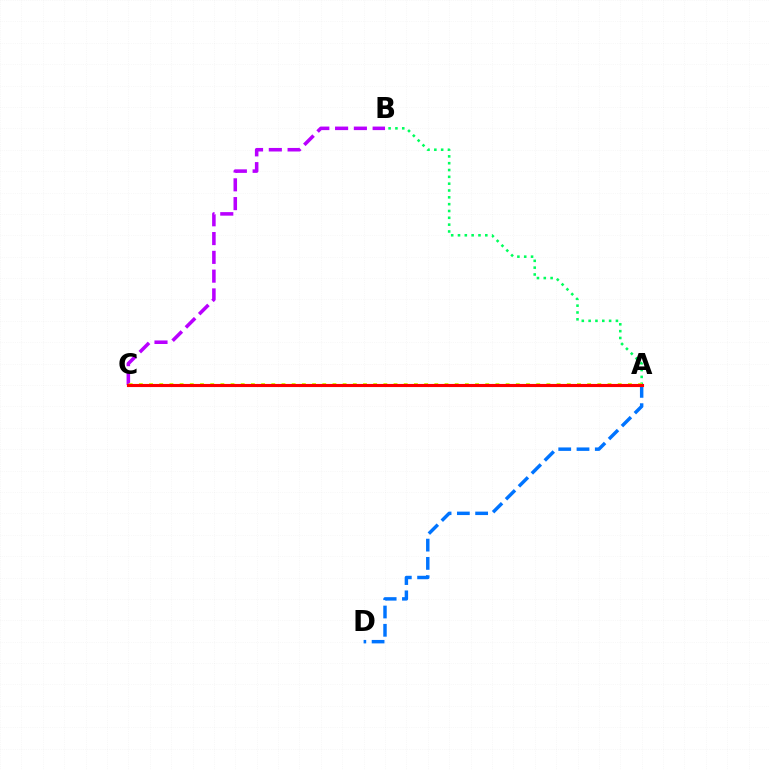{('A', 'D'): [{'color': '#0074ff', 'line_style': 'dashed', 'thickness': 2.48}], ('A', 'B'): [{'color': '#00ff5c', 'line_style': 'dotted', 'thickness': 1.85}], ('B', 'C'): [{'color': '#b900ff', 'line_style': 'dashed', 'thickness': 2.55}], ('A', 'C'): [{'color': '#d1ff00', 'line_style': 'dotted', 'thickness': 2.77}, {'color': '#ff0000', 'line_style': 'solid', 'thickness': 2.24}]}